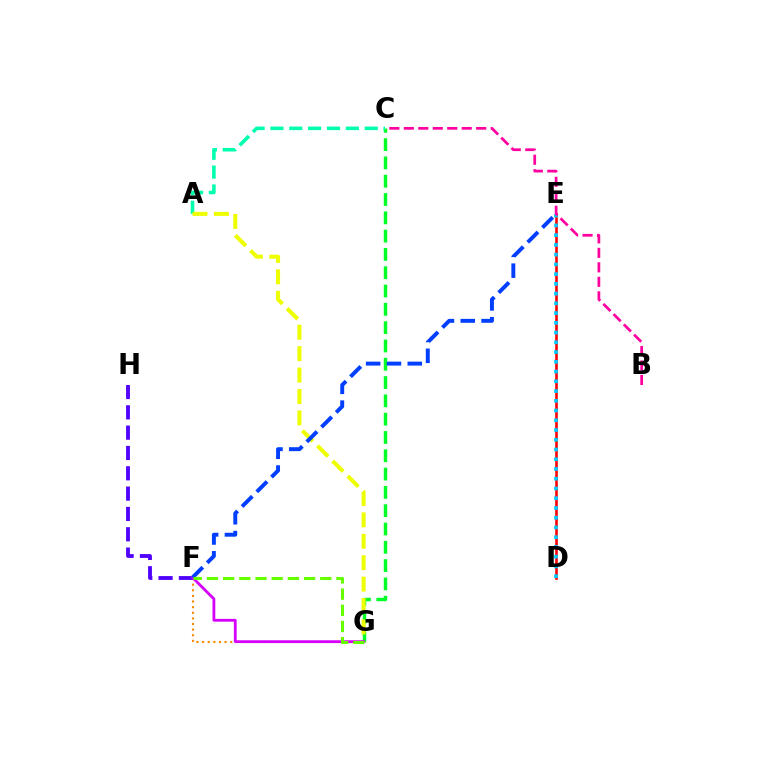{('F', 'G'): [{'color': '#ff8800', 'line_style': 'dotted', 'thickness': 1.53}, {'color': '#d600ff', 'line_style': 'solid', 'thickness': 2.02}, {'color': '#66ff00', 'line_style': 'dashed', 'thickness': 2.2}], ('D', 'E'): [{'color': '#ff0000', 'line_style': 'solid', 'thickness': 1.88}, {'color': '#00c7ff', 'line_style': 'dotted', 'thickness': 2.65}], ('C', 'G'): [{'color': '#00ff27', 'line_style': 'dashed', 'thickness': 2.49}], ('A', 'C'): [{'color': '#00ffaf', 'line_style': 'dashed', 'thickness': 2.56}], ('A', 'G'): [{'color': '#eeff00', 'line_style': 'dashed', 'thickness': 2.91}], ('F', 'H'): [{'color': '#4f00ff', 'line_style': 'dashed', 'thickness': 2.76}], ('B', 'C'): [{'color': '#ff00a0', 'line_style': 'dashed', 'thickness': 1.97}], ('E', 'F'): [{'color': '#003fff', 'line_style': 'dashed', 'thickness': 2.83}]}